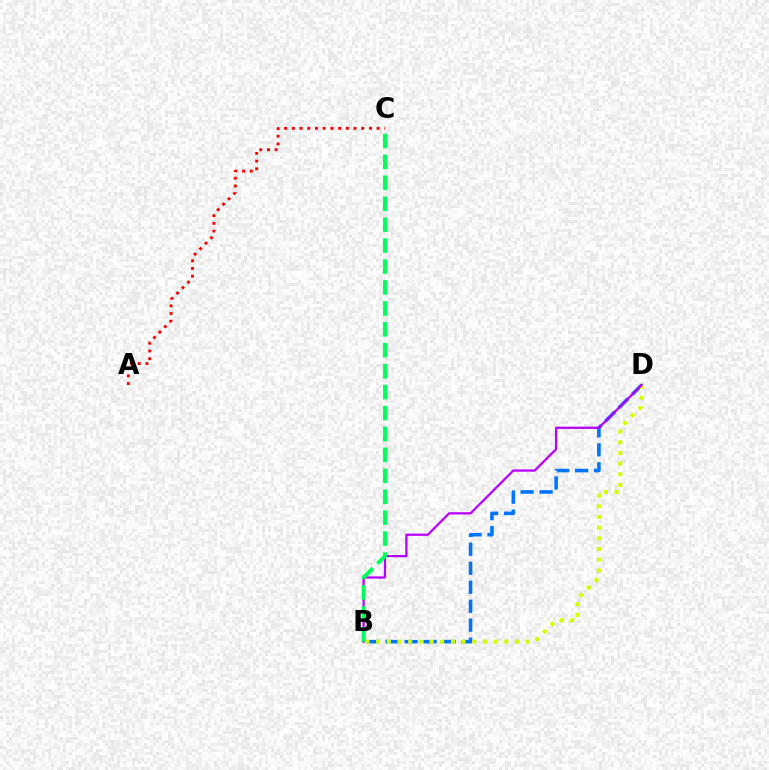{('A', 'C'): [{'color': '#ff0000', 'line_style': 'dotted', 'thickness': 2.09}], ('B', 'D'): [{'color': '#0074ff', 'line_style': 'dashed', 'thickness': 2.58}, {'color': '#d1ff00', 'line_style': 'dotted', 'thickness': 2.9}, {'color': '#b900ff', 'line_style': 'solid', 'thickness': 1.62}], ('B', 'C'): [{'color': '#00ff5c', 'line_style': 'dashed', 'thickness': 2.84}]}